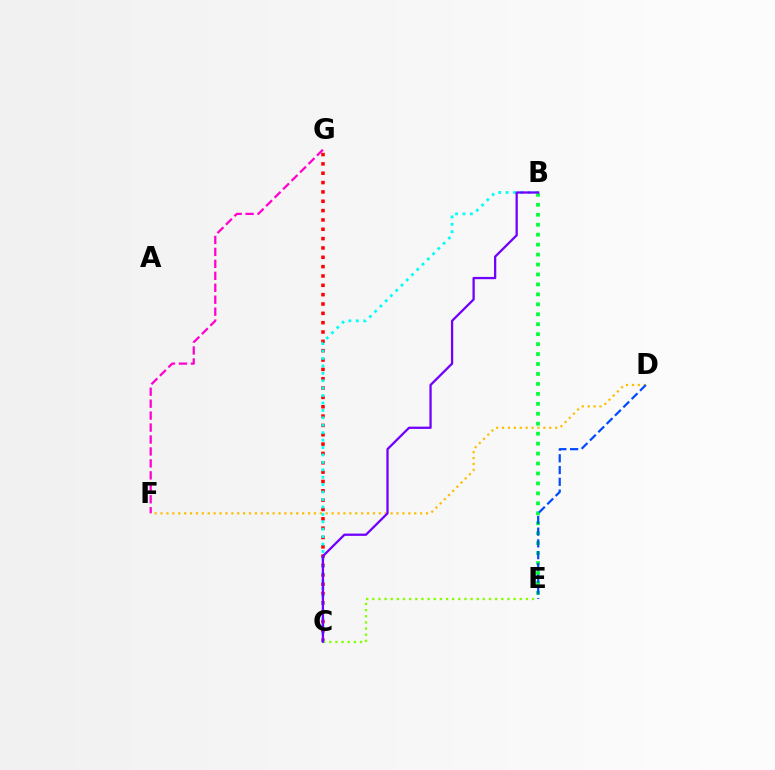{('F', 'G'): [{'color': '#ff00cf', 'line_style': 'dashed', 'thickness': 1.62}], ('C', 'G'): [{'color': '#ff0000', 'line_style': 'dotted', 'thickness': 2.54}], ('B', 'E'): [{'color': '#00ff39', 'line_style': 'dotted', 'thickness': 2.7}], ('D', 'F'): [{'color': '#ffbd00', 'line_style': 'dotted', 'thickness': 1.6}], ('C', 'E'): [{'color': '#84ff00', 'line_style': 'dotted', 'thickness': 1.67}], ('B', 'C'): [{'color': '#00fff6', 'line_style': 'dotted', 'thickness': 2.02}, {'color': '#7200ff', 'line_style': 'solid', 'thickness': 1.64}], ('D', 'E'): [{'color': '#004bff', 'line_style': 'dashed', 'thickness': 1.6}]}